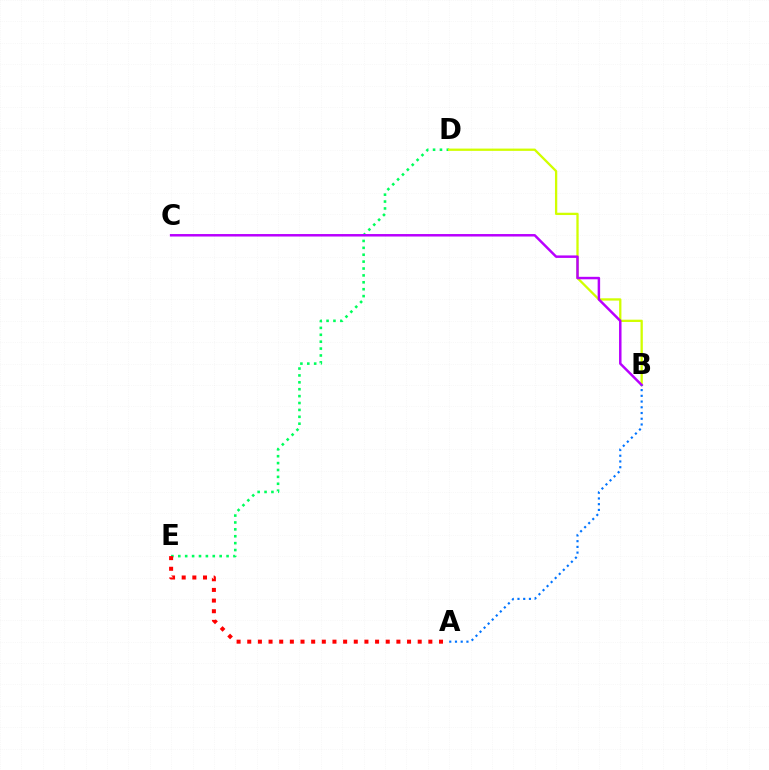{('D', 'E'): [{'color': '#00ff5c', 'line_style': 'dotted', 'thickness': 1.87}], ('A', 'E'): [{'color': '#ff0000', 'line_style': 'dotted', 'thickness': 2.89}], ('B', 'D'): [{'color': '#d1ff00', 'line_style': 'solid', 'thickness': 1.65}], ('B', 'C'): [{'color': '#b900ff', 'line_style': 'solid', 'thickness': 1.79}], ('A', 'B'): [{'color': '#0074ff', 'line_style': 'dotted', 'thickness': 1.56}]}